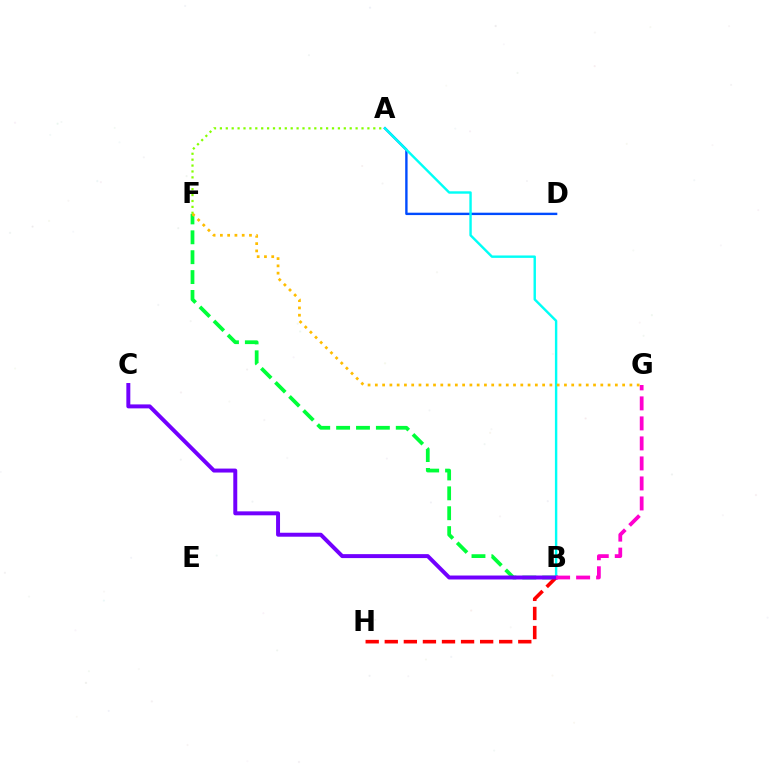{('B', 'F'): [{'color': '#00ff39', 'line_style': 'dashed', 'thickness': 2.7}], ('A', 'D'): [{'color': '#004bff', 'line_style': 'solid', 'thickness': 1.71}], ('A', 'B'): [{'color': '#00fff6', 'line_style': 'solid', 'thickness': 1.74}], ('B', 'H'): [{'color': '#ff0000', 'line_style': 'dashed', 'thickness': 2.59}], ('B', 'C'): [{'color': '#7200ff', 'line_style': 'solid', 'thickness': 2.85}], ('A', 'F'): [{'color': '#84ff00', 'line_style': 'dotted', 'thickness': 1.6}], ('B', 'G'): [{'color': '#ff00cf', 'line_style': 'dashed', 'thickness': 2.72}], ('F', 'G'): [{'color': '#ffbd00', 'line_style': 'dotted', 'thickness': 1.98}]}